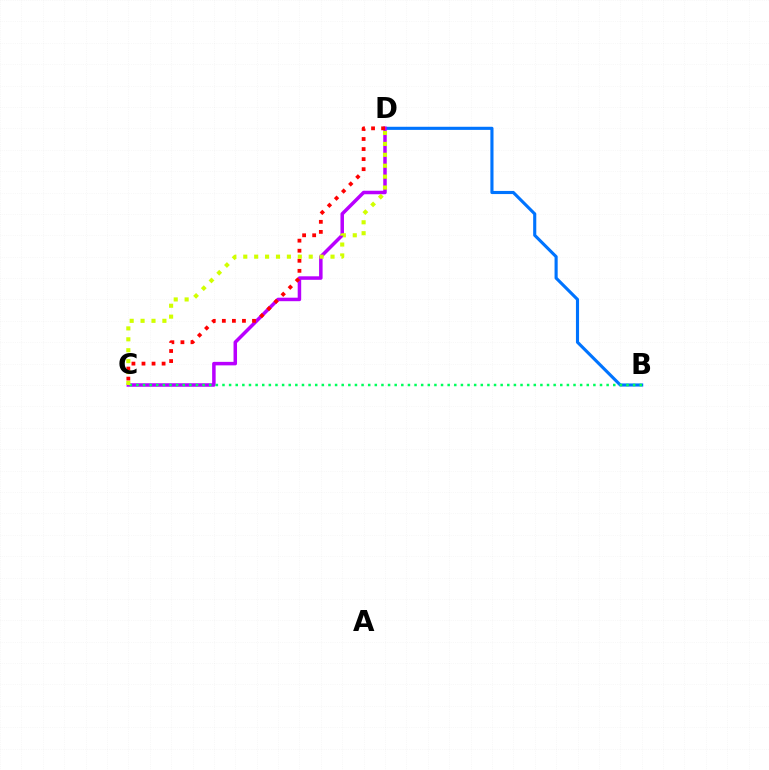{('B', 'D'): [{'color': '#0074ff', 'line_style': 'solid', 'thickness': 2.25}], ('C', 'D'): [{'color': '#b900ff', 'line_style': 'solid', 'thickness': 2.52}, {'color': '#ff0000', 'line_style': 'dotted', 'thickness': 2.73}, {'color': '#d1ff00', 'line_style': 'dotted', 'thickness': 2.96}], ('B', 'C'): [{'color': '#00ff5c', 'line_style': 'dotted', 'thickness': 1.8}]}